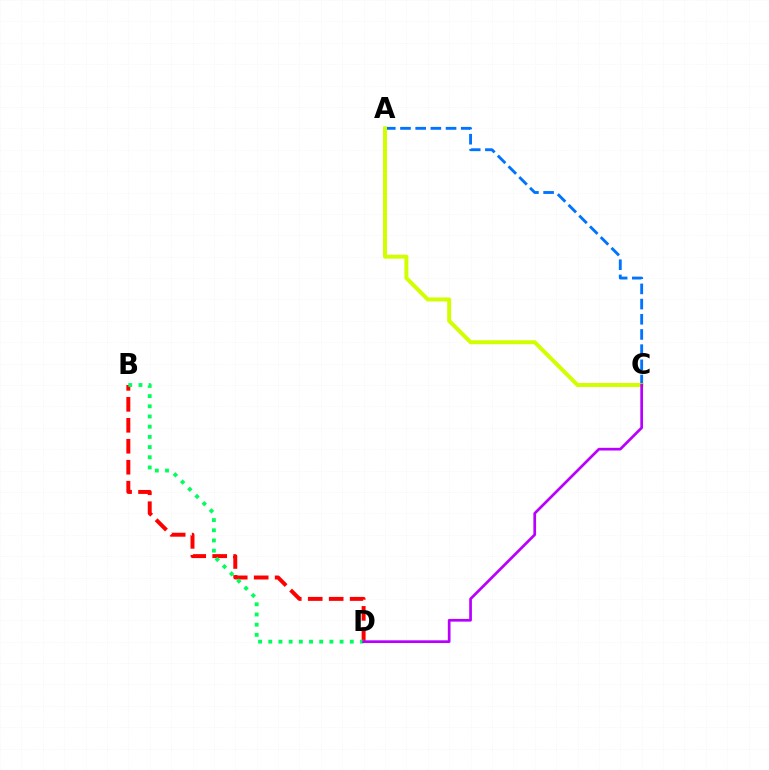{('A', 'C'): [{'color': '#0074ff', 'line_style': 'dashed', 'thickness': 2.06}, {'color': '#d1ff00', 'line_style': 'solid', 'thickness': 2.86}], ('B', 'D'): [{'color': '#ff0000', 'line_style': 'dashed', 'thickness': 2.85}, {'color': '#00ff5c', 'line_style': 'dotted', 'thickness': 2.77}], ('C', 'D'): [{'color': '#b900ff', 'line_style': 'solid', 'thickness': 1.95}]}